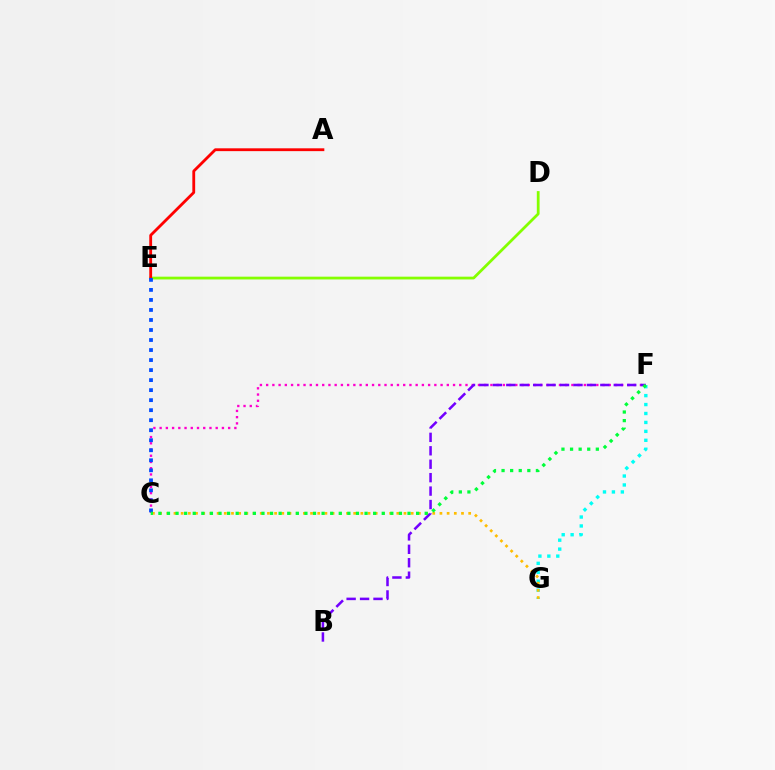{('D', 'E'): [{'color': '#84ff00', 'line_style': 'solid', 'thickness': 1.99}], ('A', 'E'): [{'color': '#ff0000', 'line_style': 'solid', 'thickness': 2.03}], ('F', 'G'): [{'color': '#00fff6', 'line_style': 'dotted', 'thickness': 2.43}], ('C', 'F'): [{'color': '#ff00cf', 'line_style': 'dotted', 'thickness': 1.69}, {'color': '#00ff39', 'line_style': 'dotted', 'thickness': 2.33}], ('B', 'F'): [{'color': '#7200ff', 'line_style': 'dashed', 'thickness': 1.83}], ('C', 'G'): [{'color': '#ffbd00', 'line_style': 'dotted', 'thickness': 1.95}], ('C', 'E'): [{'color': '#004bff', 'line_style': 'dotted', 'thickness': 2.72}]}